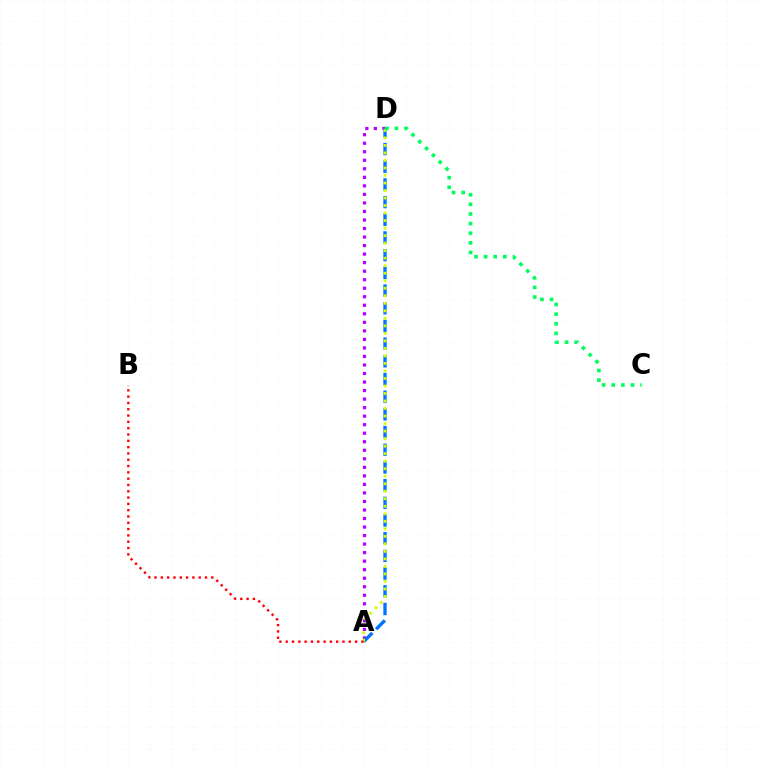{('A', 'D'): [{'color': '#b900ff', 'line_style': 'dotted', 'thickness': 2.32}, {'color': '#0074ff', 'line_style': 'dashed', 'thickness': 2.4}, {'color': '#d1ff00', 'line_style': 'dotted', 'thickness': 2.04}], ('C', 'D'): [{'color': '#00ff5c', 'line_style': 'dotted', 'thickness': 2.61}], ('A', 'B'): [{'color': '#ff0000', 'line_style': 'dotted', 'thickness': 1.71}]}